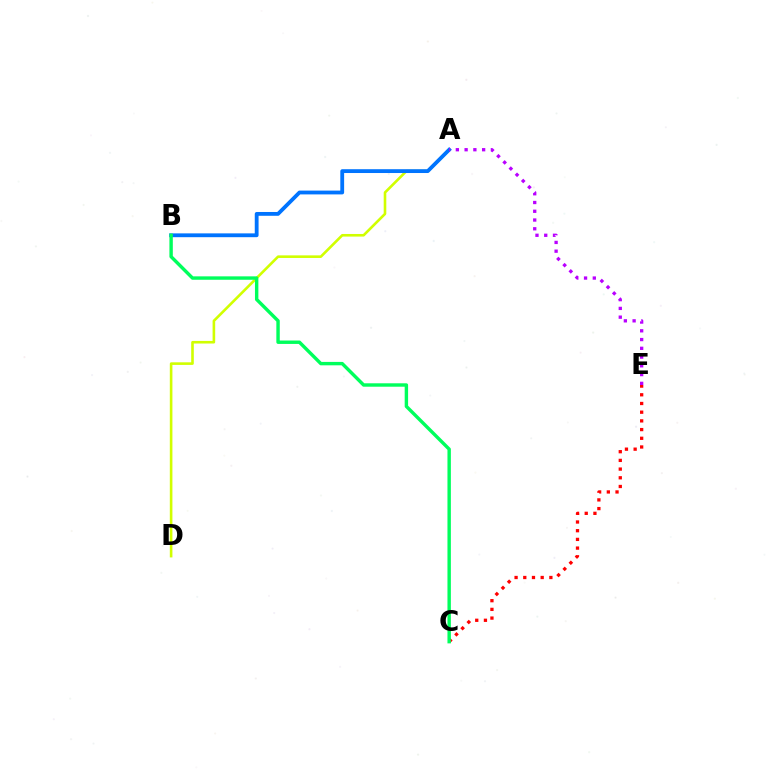{('A', 'D'): [{'color': '#d1ff00', 'line_style': 'solid', 'thickness': 1.88}], ('C', 'E'): [{'color': '#ff0000', 'line_style': 'dotted', 'thickness': 2.36}], ('A', 'B'): [{'color': '#0074ff', 'line_style': 'solid', 'thickness': 2.75}], ('A', 'E'): [{'color': '#b900ff', 'line_style': 'dotted', 'thickness': 2.38}], ('B', 'C'): [{'color': '#00ff5c', 'line_style': 'solid', 'thickness': 2.46}]}